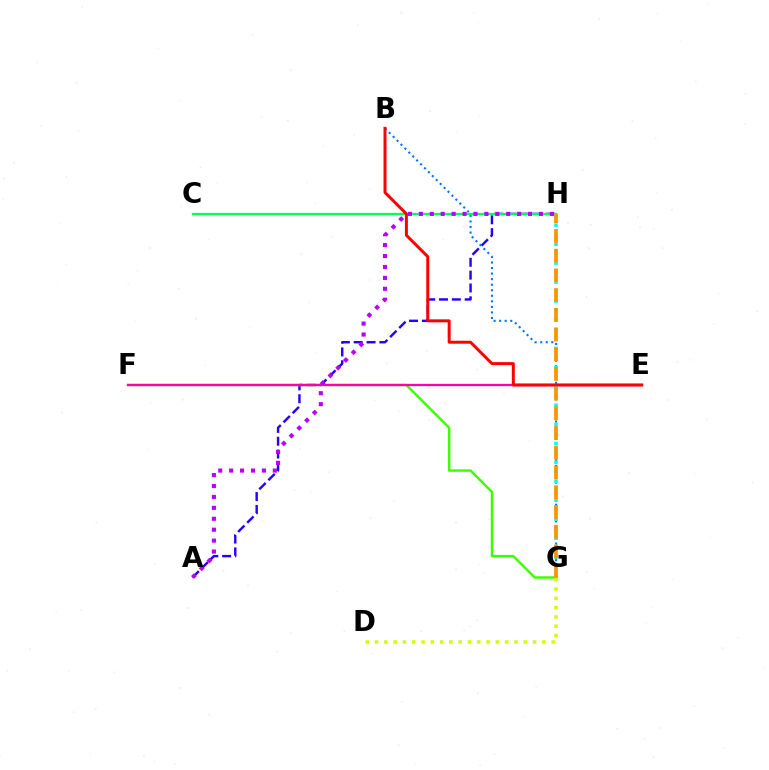{('A', 'H'): [{'color': '#2500ff', 'line_style': 'dashed', 'thickness': 1.74}, {'color': '#b900ff', 'line_style': 'dotted', 'thickness': 2.97}], ('C', 'H'): [{'color': '#00ff5c', 'line_style': 'solid', 'thickness': 1.67}], ('F', 'G'): [{'color': '#3dff00', 'line_style': 'solid', 'thickness': 1.76}], ('B', 'G'): [{'color': '#0074ff', 'line_style': 'dotted', 'thickness': 1.51}], ('E', 'F'): [{'color': '#ff00ac', 'line_style': 'solid', 'thickness': 1.64}], ('G', 'H'): [{'color': '#00fff6', 'line_style': 'dotted', 'thickness': 2.58}, {'color': '#ff9400', 'line_style': 'dashed', 'thickness': 2.68}], ('B', 'E'): [{'color': '#ff0000', 'line_style': 'solid', 'thickness': 2.15}], ('D', 'G'): [{'color': '#d1ff00', 'line_style': 'dotted', 'thickness': 2.53}]}